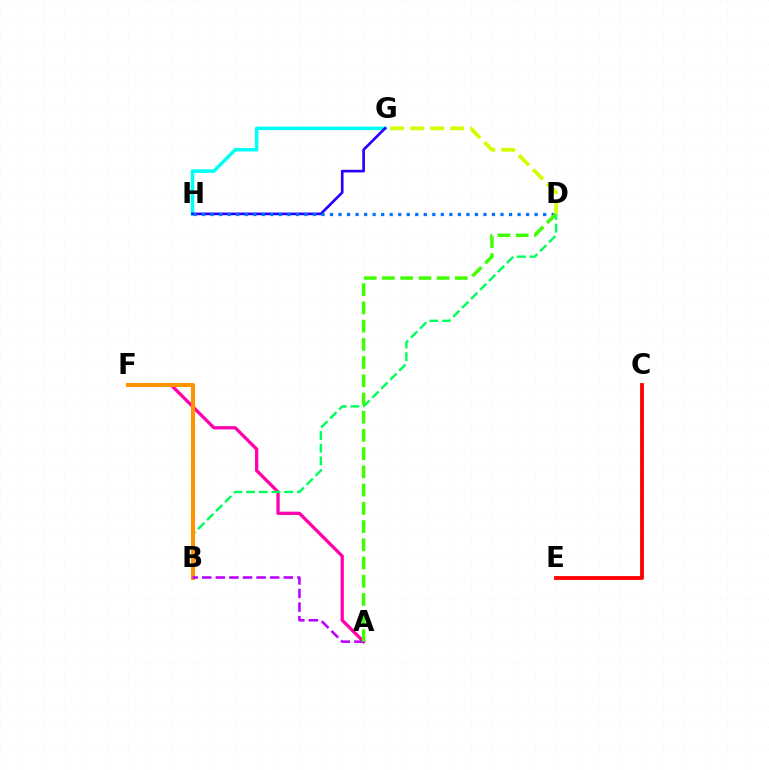{('G', 'H'): [{'color': '#00fff6', 'line_style': 'solid', 'thickness': 2.53}, {'color': '#2500ff', 'line_style': 'solid', 'thickness': 1.91}], ('C', 'E'): [{'color': '#ff0000', 'line_style': 'solid', 'thickness': 2.74}], ('A', 'F'): [{'color': '#ff00ac', 'line_style': 'solid', 'thickness': 2.36}], ('B', 'D'): [{'color': '#00ff5c', 'line_style': 'dashed', 'thickness': 1.72}], ('B', 'F'): [{'color': '#ff9400', 'line_style': 'solid', 'thickness': 2.94}], ('A', 'B'): [{'color': '#b900ff', 'line_style': 'dashed', 'thickness': 1.85}], ('D', 'H'): [{'color': '#0074ff', 'line_style': 'dotted', 'thickness': 2.32}], ('A', 'D'): [{'color': '#3dff00', 'line_style': 'dashed', 'thickness': 2.48}], ('D', 'G'): [{'color': '#d1ff00', 'line_style': 'dashed', 'thickness': 2.72}]}